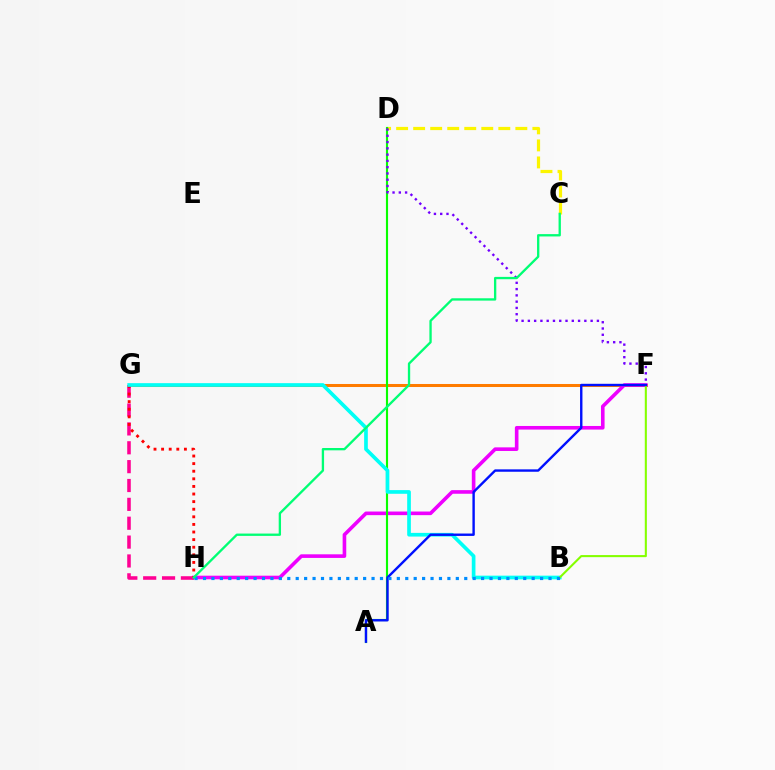{('F', 'G'): [{'color': '#ff7c00', 'line_style': 'solid', 'thickness': 2.17}], ('C', 'D'): [{'color': '#fcf500', 'line_style': 'dashed', 'thickness': 2.31}], ('F', 'H'): [{'color': '#ee00ff', 'line_style': 'solid', 'thickness': 2.6}], ('G', 'H'): [{'color': '#ff0094', 'line_style': 'dashed', 'thickness': 2.56}, {'color': '#ff0000', 'line_style': 'dotted', 'thickness': 2.06}], ('A', 'D'): [{'color': '#08ff00', 'line_style': 'solid', 'thickness': 1.54}], ('D', 'F'): [{'color': '#7200ff', 'line_style': 'dotted', 'thickness': 1.71}], ('B', 'G'): [{'color': '#00fff6', 'line_style': 'solid', 'thickness': 2.65}], ('B', 'F'): [{'color': '#84ff00', 'line_style': 'solid', 'thickness': 1.5}], ('A', 'F'): [{'color': '#0010ff', 'line_style': 'solid', 'thickness': 1.72}], ('B', 'H'): [{'color': '#008cff', 'line_style': 'dotted', 'thickness': 2.29}], ('C', 'H'): [{'color': '#00ff74', 'line_style': 'solid', 'thickness': 1.67}]}